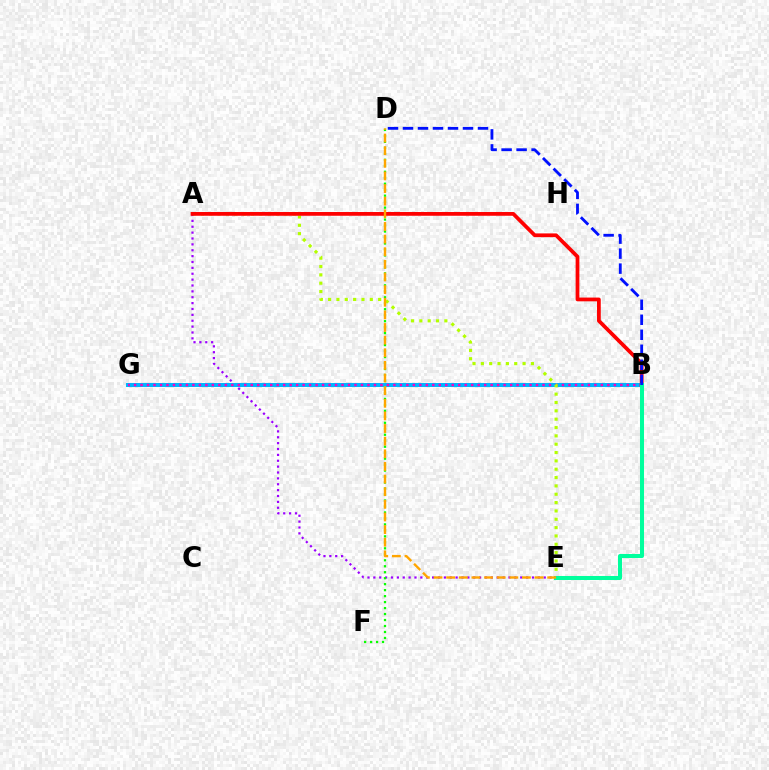{('A', 'E'): [{'color': '#9b00ff', 'line_style': 'dotted', 'thickness': 1.6}, {'color': '#b3ff00', 'line_style': 'dotted', 'thickness': 2.27}], ('D', 'F'): [{'color': '#08ff00', 'line_style': 'dotted', 'thickness': 1.62}], ('B', 'G'): [{'color': '#00b5ff', 'line_style': 'solid', 'thickness': 2.91}, {'color': '#ff00bd', 'line_style': 'dotted', 'thickness': 1.76}], ('A', 'B'): [{'color': '#ff0000', 'line_style': 'solid', 'thickness': 2.7}], ('B', 'E'): [{'color': '#00ff9d', 'line_style': 'solid', 'thickness': 2.9}], ('D', 'E'): [{'color': '#ffa500', 'line_style': 'dashed', 'thickness': 1.72}], ('B', 'D'): [{'color': '#0010ff', 'line_style': 'dashed', 'thickness': 2.04}]}